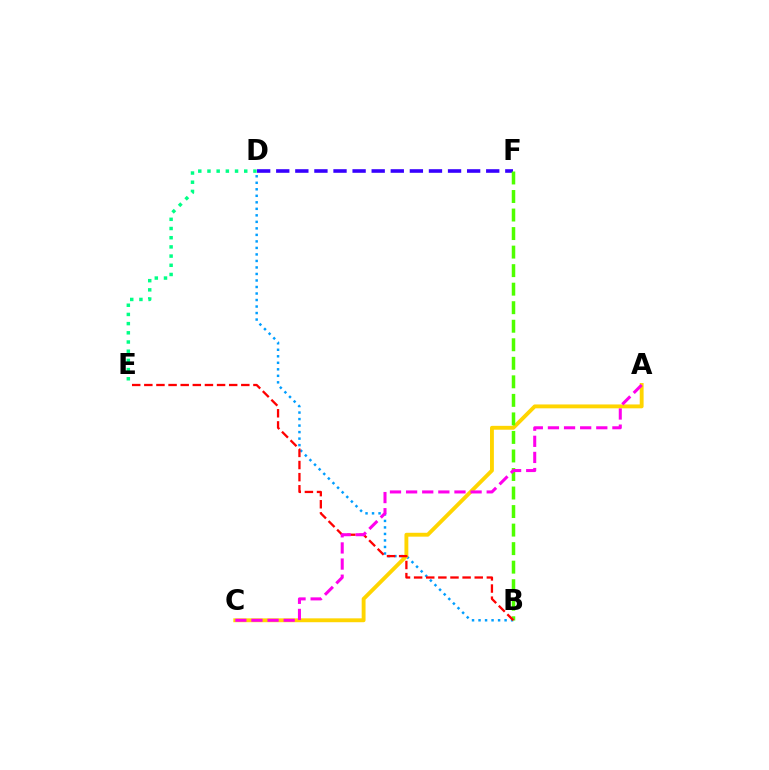{('D', 'F'): [{'color': '#3700ff', 'line_style': 'dashed', 'thickness': 2.59}], ('B', 'D'): [{'color': '#009eff', 'line_style': 'dotted', 'thickness': 1.77}], ('A', 'C'): [{'color': '#ffd500', 'line_style': 'solid', 'thickness': 2.79}, {'color': '#ff00ed', 'line_style': 'dashed', 'thickness': 2.19}], ('B', 'F'): [{'color': '#4fff00', 'line_style': 'dashed', 'thickness': 2.52}], ('B', 'E'): [{'color': '#ff0000', 'line_style': 'dashed', 'thickness': 1.65}], ('D', 'E'): [{'color': '#00ff86', 'line_style': 'dotted', 'thickness': 2.5}]}